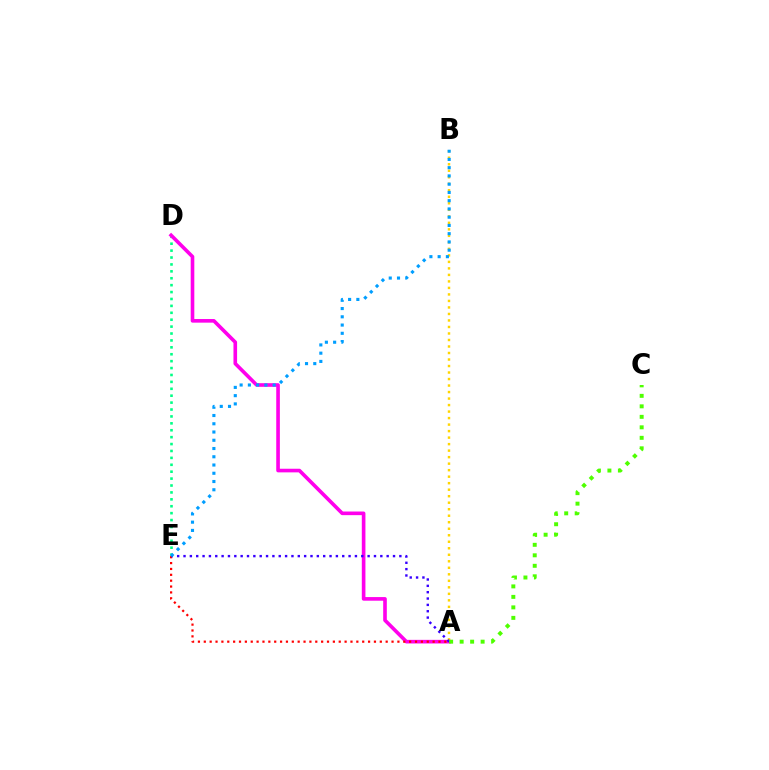{('D', 'E'): [{'color': '#00ff86', 'line_style': 'dotted', 'thickness': 1.88}], ('A', 'B'): [{'color': '#ffd500', 'line_style': 'dotted', 'thickness': 1.77}], ('A', 'D'): [{'color': '#ff00ed', 'line_style': 'solid', 'thickness': 2.61}], ('A', 'E'): [{'color': '#ff0000', 'line_style': 'dotted', 'thickness': 1.59}, {'color': '#3700ff', 'line_style': 'dotted', 'thickness': 1.72}], ('B', 'E'): [{'color': '#009eff', 'line_style': 'dotted', 'thickness': 2.24}], ('A', 'C'): [{'color': '#4fff00', 'line_style': 'dotted', 'thickness': 2.85}]}